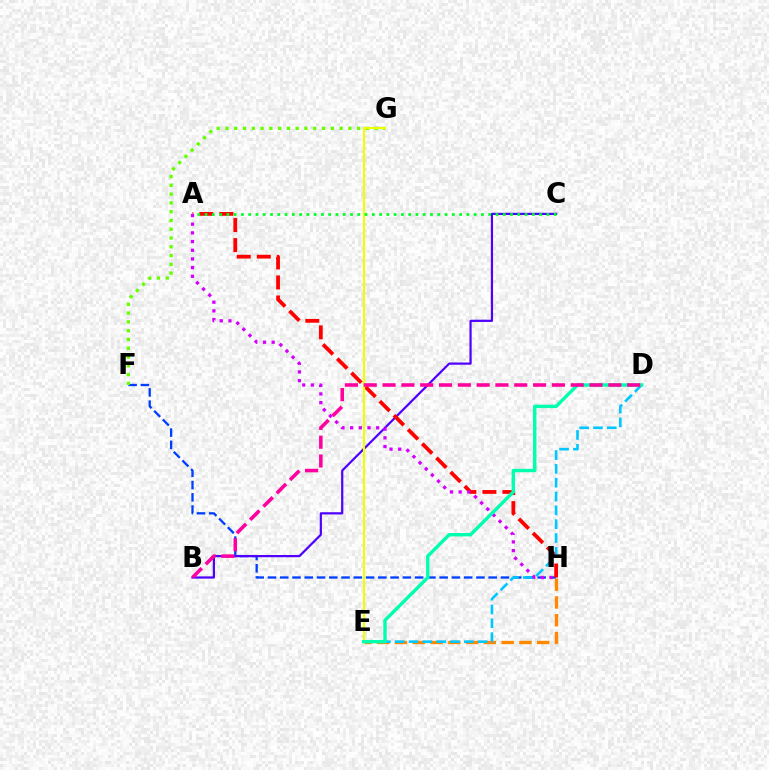{('F', 'H'): [{'color': '#003fff', 'line_style': 'dashed', 'thickness': 1.67}], ('B', 'C'): [{'color': '#4f00ff', 'line_style': 'solid', 'thickness': 1.6}], ('A', 'H'): [{'color': '#ff0000', 'line_style': 'dashed', 'thickness': 2.72}, {'color': '#d600ff', 'line_style': 'dotted', 'thickness': 2.36}], ('E', 'H'): [{'color': '#ff8800', 'line_style': 'dashed', 'thickness': 2.41}], ('F', 'G'): [{'color': '#66ff00', 'line_style': 'dotted', 'thickness': 2.39}], ('D', 'E'): [{'color': '#00c7ff', 'line_style': 'dashed', 'thickness': 1.88}, {'color': '#00ffaf', 'line_style': 'solid', 'thickness': 2.45}], ('E', 'G'): [{'color': '#eeff00', 'line_style': 'solid', 'thickness': 1.52}], ('A', 'C'): [{'color': '#00ff27', 'line_style': 'dotted', 'thickness': 1.98}], ('B', 'D'): [{'color': '#ff00a0', 'line_style': 'dashed', 'thickness': 2.56}]}